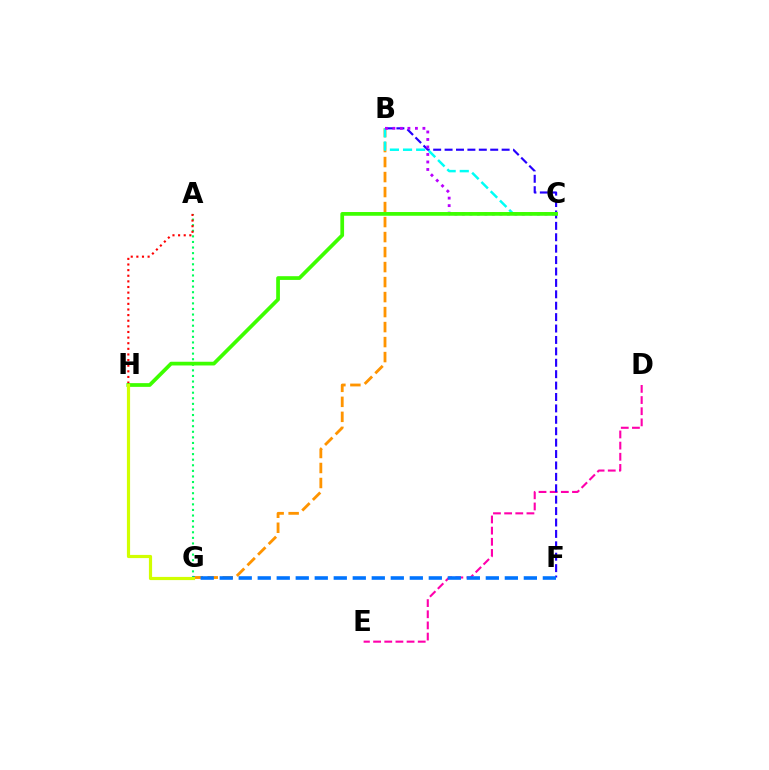{('D', 'E'): [{'color': '#ff00ac', 'line_style': 'dashed', 'thickness': 1.52}], ('B', 'F'): [{'color': '#2500ff', 'line_style': 'dashed', 'thickness': 1.55}], ('B', 'G'): [{'color': '#ff9400', 'line_style': 'dashed', 'thickness': 2.04}], ('B', 'C'): [{'color': '#00fff6', 'line_style': 'dashed', 'thickness': 1.78}, {'color': '#b900ff', 'line_style': 'dotted', 'thickness': 2.04}], ('A', 'G'): [{'color': '#00ff5c', 'line_style': 'dotted', 'thickness': 1.52}], ('A', 'H'): [{'color': '#ff0000', 'line_style': 'dotted', 'thickness': 1.53}], ('F', 'G'): [{'color': '#0074ff', 'line_style': 'dashed', 'thickness': 2.58}], ('C', 'H'): [{'color': '#3dff00', 'line_style': 'solid', 'thickness': 2.68}], ('G', 'H'): [{'color': '#d1ff00', 'line_style': 'solid', 'thickness': 2.29}]}